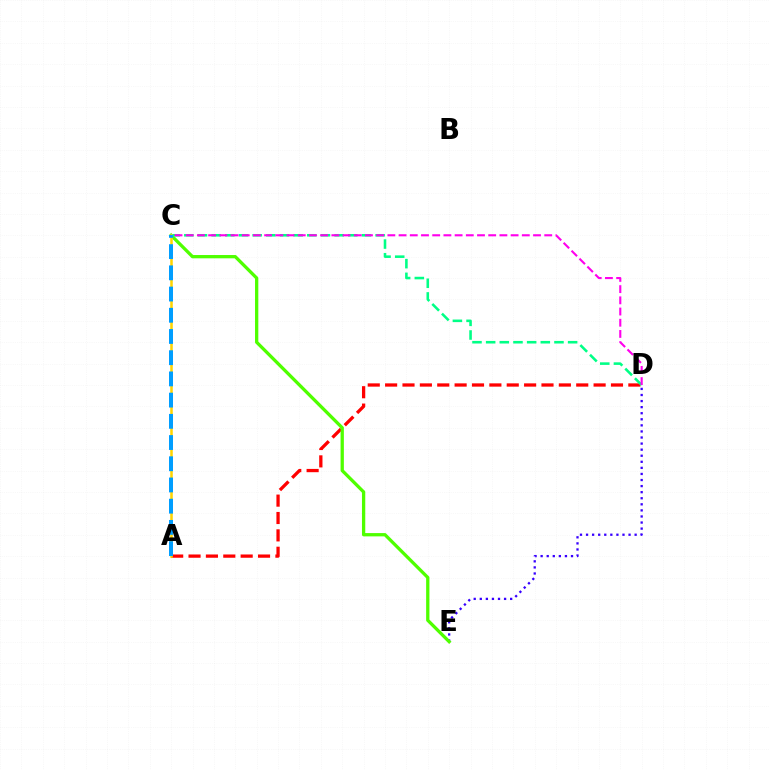{('D', 'E'): [{'color': '#3700ff', 'line_style': 'dotted', 'thickness': 1.65}], ('A', 'D'): [{'color': '#ff0000', 'line_style': 'dashed', 'thickness': 2.36}], ('C', 'E'): [{'color': '#4fff00', 'line_style': 'solid', 'thickness': 2.37}], ('C', 'D'): [{'color': '#00ff86', 'line_style': 'dashed', 'thickness': 1.86}, {'color': '#ff00ed', 'line_style': 'dashed', 'thickness': 1.52}], ('A', 'C'): [{'color': '#ffd500', 'line_style': 'solid', 'thickness': 1.82}, {'color': '#009eff', 'line_style': 'dashed', 'thickness': 2.88}]}